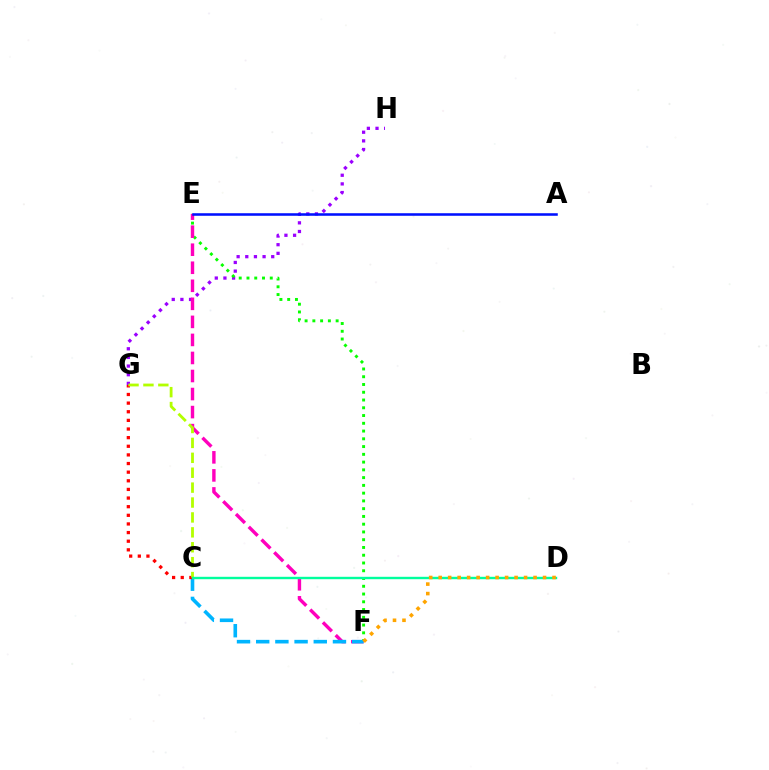{('G', 'H'): [{'color': '#9b00ff', 'line_style': 'dotted', 'thickness': 2.35}], ('E', 'F'): [{'color': '#08ff00', 'line_style': 'dotted', 'thickness': 2.11}, {'color': '#ff00bd', 'line_style': 'dashed', 'thickness': 2.45}], ('C', 'F'): [{'color': '#00b5ff', 'line_style': 'dashed', 'thickness': 2.61}], ('C', 'G'): [{'color': '#ff0000', 'line_style': 'dotted', 'thickness': 2.34}, {'color': '#b3ff00', 'line_style': 'dashed', 'thickness': 2.02}], ('C', 'D'): [{'color': '#00ff9d', 'line_style': 'solid', 'thickness': 1.73}], ('A', 'E'): [{'color': '#0010ff', 'line_style': 'solid', 'thickness': 1.84}], ('D', 'F'): [{'color': '#ffa500', 'line_style': 'dotted', 'thickness': 2.58}]}